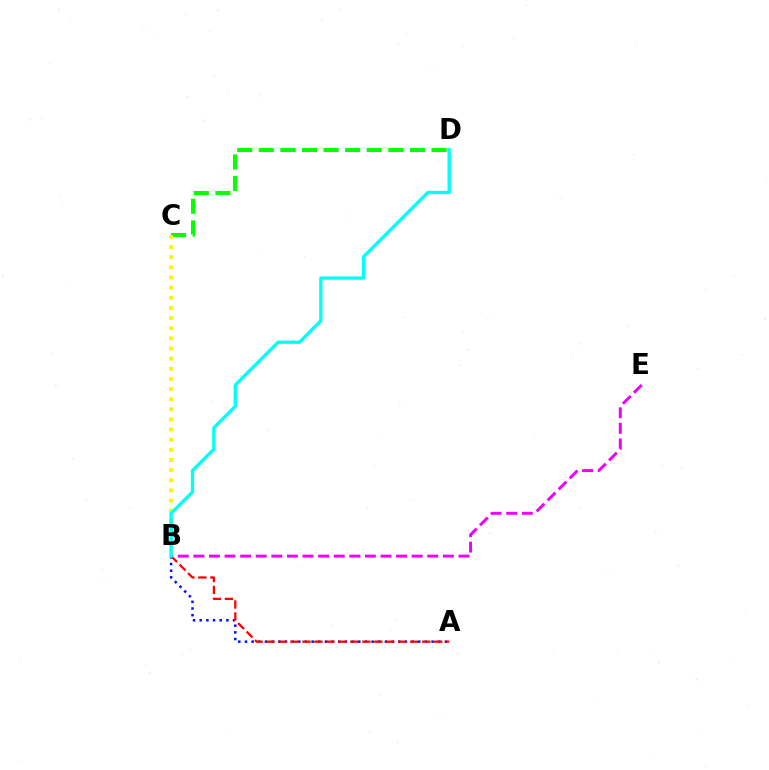{('C', 'D'): [{'color': '#08ff00', 'line_style': 'dashed', 'thickness': 2.93}], ('A', 'B'): [{'color': '#0010ff', 'line_style': 'dotted', 'thickness': 1.81}, {'color': '#ff0000', 'line_style': 'dashed', 'thickness': 1.63}], ('B', 'E'): [{'color': '#ee00ff', 'line_style': 'dashed', 'thickness': 2.12}], ('B', 'C'): [{'color': '#fcf500', 'line_style': 'dotted', 'thickness': 2.75}], ('B', 'D'): [{'color': '#00fff6', 'line_style': 'solid', 'thickness': 2.39}]}